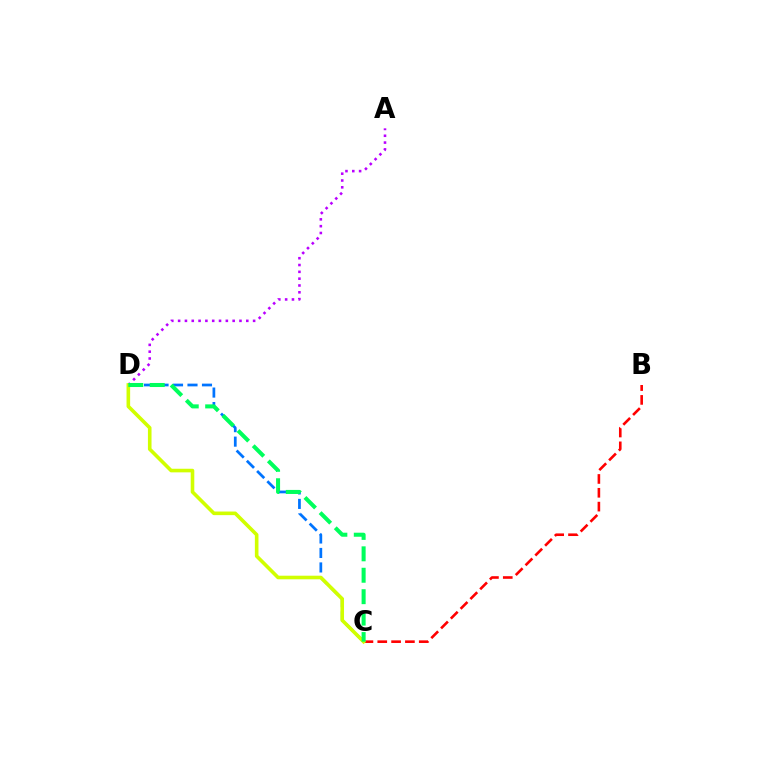{('B', 'C'): [{'color': '#ff0000', 'line_style': 'dashed', 'thickness': 1.88}], ('C', 'D'): [{'color': '#0074ff', 'line_style': 'dashed', 'thickness': 1.97}, {'color': '#d1ff00', 'line_style': 'solid', 'thickness': 2.59}, {'color': '#00ff5c', 'line_style': 'dashed', 'thickness': 2.91}], ('A', 'D'): [{'color': '#b900ff', 'line_style': 'dotted', 'thickness': 1.85}]}